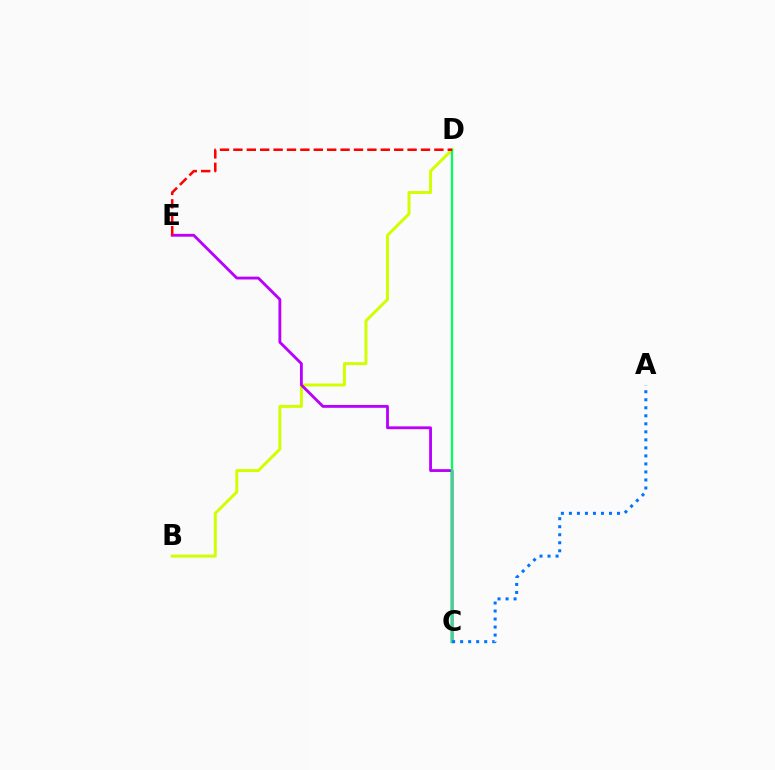{('B', 'D'): [{'color': '#d1ff00', 'line_style': 'solid', 'thickness': 2.13}], ('C', 'E'): [{'color': '#b900ff', 'line_style': 'solid', 'thickness': 2.04}], ('C', 'D'): [{'color': '#00ff5c', 'line_style': 'solid', 'thickness': 1.63}], ('D', 'E'): [{'color': '#ff0000', 'line_style': 'dashed', 'thickness': 1.82}], ('A', 'C'): [{'color': '#0074ff', 'line_style': 'dotted', 'thickness': 2.18}]}